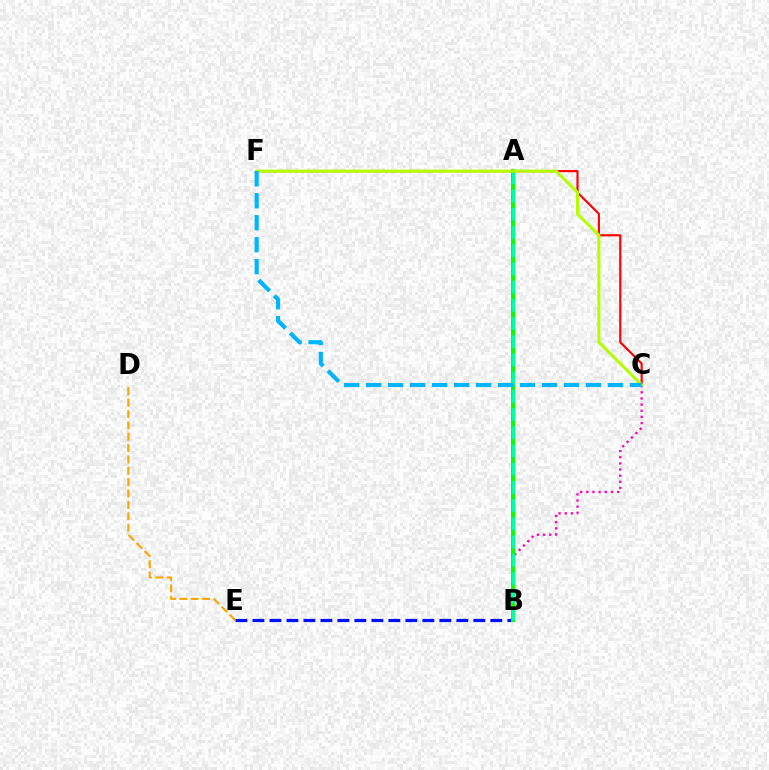{('D', 'E'): [{'color': '#ffa500', 'line_style': 'dashed', 'thickness': 1.54}], ('A', 'B'): [{'color': '#9b00ff', 'line_style': 'solid', 'thickness': 2.17}, {'color': '#08ff00', 'line_style': 'solid', 'thickness': 2.87}, {'color': '#00ff9d', 'line_style': 'dashed', 'thickness': 2.47}], ('B', 'E'): [{'color': '#0010ff', 'line_style': 'dashed', 'thickness': 2.31}], ('C', 'F'): [{'color': '#ff0000', 'line_style': 'solid', 'thickness': 1.54}, {'color': '#b3ff00', 'line_style': 'solid', 'thickness': 2.18}, {'color': '#00b5ff', 'line_style': 'dashed', 'thickness': 2.99}], ('B', 'C'): [{'color': '#ff00bd', 'line_style': 'dotted', 'thickness': 1.67}]}